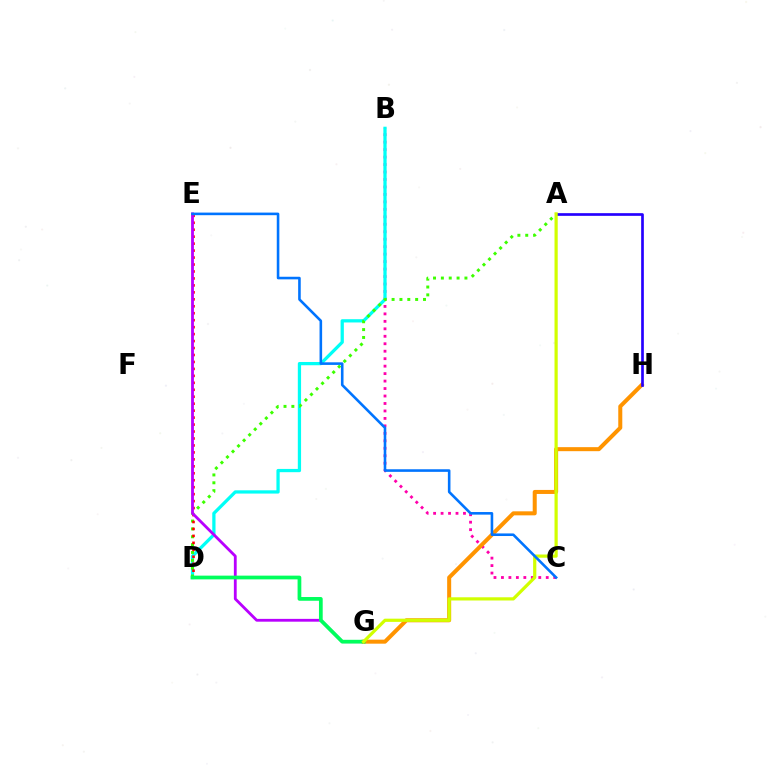{('B', 'C'): [{'color': '#ff00ac', 'line_style': 'dotted', 'thickness': 2.03}], ('B', 'D'): [{'color': '#00fff6', 'line_style': 'solid', 'thickness': 2.34}], ('G', 'H'): [{'color': '#ff9400', 'line_style': 'solid', 'thickness': 2.89}], ('A', 'D'): [{'color': '#3dff00', 'line_style': 'dotted', 'thickness': 2.13}], ('D', 'E'): [{'color': '#ff0000', 'line_style': 'dotted', 'thickness': 1.89}], ('A', 'H'): [{'color': '#2500ff', 'line_style': 'solid', 'thickness': 1.93}], ('E', 'G'): [{'color': '#b900ff', 'line_style': 'solid', 'thickness': 2.03}], ('D', 'G'): [{'color': '#00ff5c', 'line_style': 'solid', 'thickness': 2.69}], ('A', 'G'): [{'color': '#d1ff00', 'line_style': 'solid', 'thickness': 2.31}], ('C', 'E'): [{'color': '#0074ff', 'line_style': 'solid', 'thickness': 1.87}]}